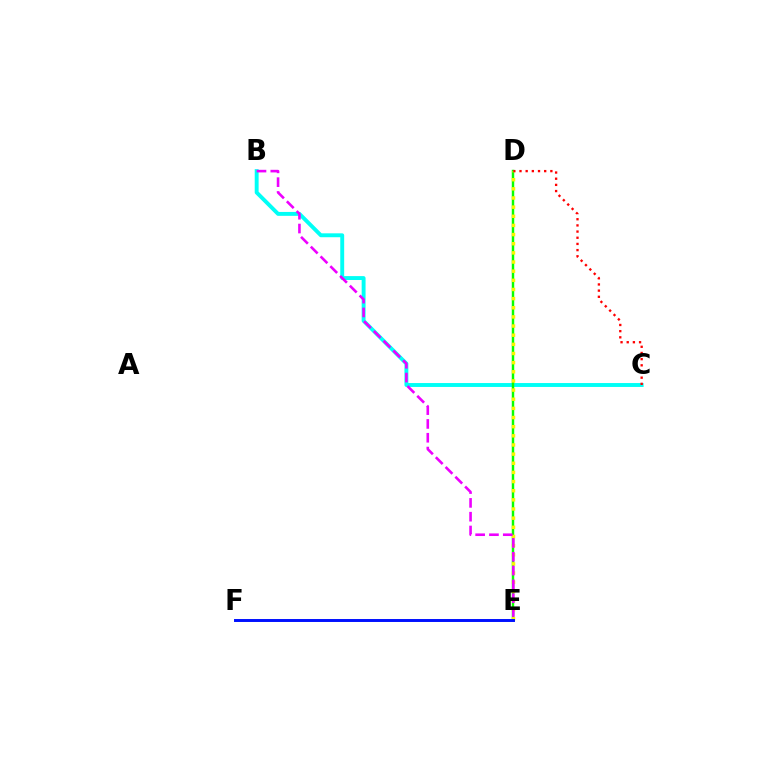{('B', 'C'): [{'color': '#00fff6', 'line_style': 'solid', 'thickness': 2.81}], ('D', 'E'): [{'color': '#08ff00', 'line_style': 'solid', 'thickness': 1.76}, {'color': '#fcf500', 'line_style': 'dotted', 'thickness': 2.49}], ('B', 'E'): [{'color': '#ee00ff', 'line_style': 'dashed', 'thickness': 1.88}], ('C', 'D'): [{'color': '#ff0000', 'line_style': 'dotted', 'thickness': 1.68}], ('E', 'F'): [{'color': '#0010ff', 'line_style': 'solid', 'thickness': 2.12}]}